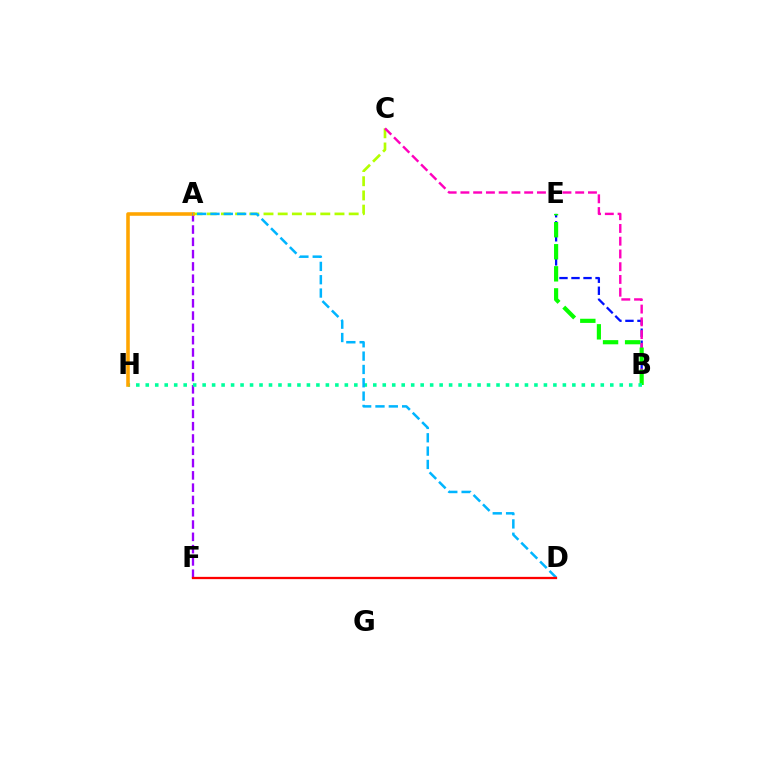{('A', 'C'): [{'color': '#b3ff00', 'line_style': 'dashed', 'thickness': 1.93}], ('B', 'E'): [{'color': '#0010ff', 'line_style': 'dashed', 'thickness': 1.63}, {'color': '#08ff00', 'line_style': 'dashed', 'thickness': 3.0}], ('B', 'C'): [{'color': '#ff00bd', 'line_style': 'dashed', 'thickness': 1.73}], ('A', 'F'): [{'color': '#9b00ff', 'line_style': 'dashed', 'thickness': 1.67}], ('B', 'H'): [{'color': '#00ff9d', 'line_style': 'dotted', 'thickness': 2.58}], ('A', 'H'): [{'color': '#ffa500', 'line_style': 'solid', 'thickness': 2.57}], ('A', 'D'): [{'color': '#00b5ff', 'line_style': 'dashed', 'thickness': 1.81}], ('D', 'F'): [{'color': '#ff0000', 'line_style': 'solid', 'thickness': 1.64}]}